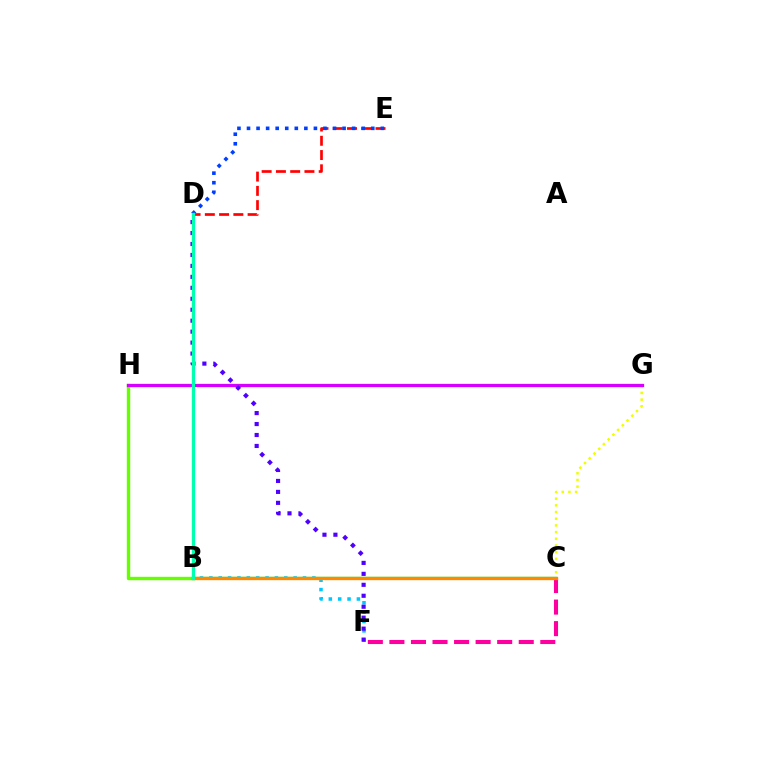{('C', 'G'): [{'color': '#eeff00', 'line_style': 'dotted', 'thickness': 1.82}], ('B', 'H'): [{'color': '#66ff00', 'line_style': 'solid', 'thickness': 2.45}], ('B', 'C'): [{'color': '#00ff27', 'line_style': 'solid', 'thickness': 1.7}, {'color': '#ff8800', 'line_style': 'solid', 'thickness': 2.4}], ('G', 'H'): [{'color': '#d600ff', 'line_style': 'solid', 'thickness': 2.35}], ('D', 'E'): [{'color': '#ff0000', 'line_style': 'dashed', 'thickness': 1.94}, {'color': '#003fff', 'line_style': 'dotted', 'thickness': 2.6}], ('C', 'F'): [{'color': '#ff00a0', 'line_style': 'dashed', 'thickness': 2.93}], ('B', 'F'): [{'color': '#00c7ff', 'line_style': 'dotted', 'thickness': 2.54}], ('D', 'F'): [{'color': '#4f00ff', 'line_style': 'dotted', 'thickness': 2.98}], ('B', 'D'): [{'color': '#00ffaf', 'line_style': 'solid', 'thickness': 2.39}]}